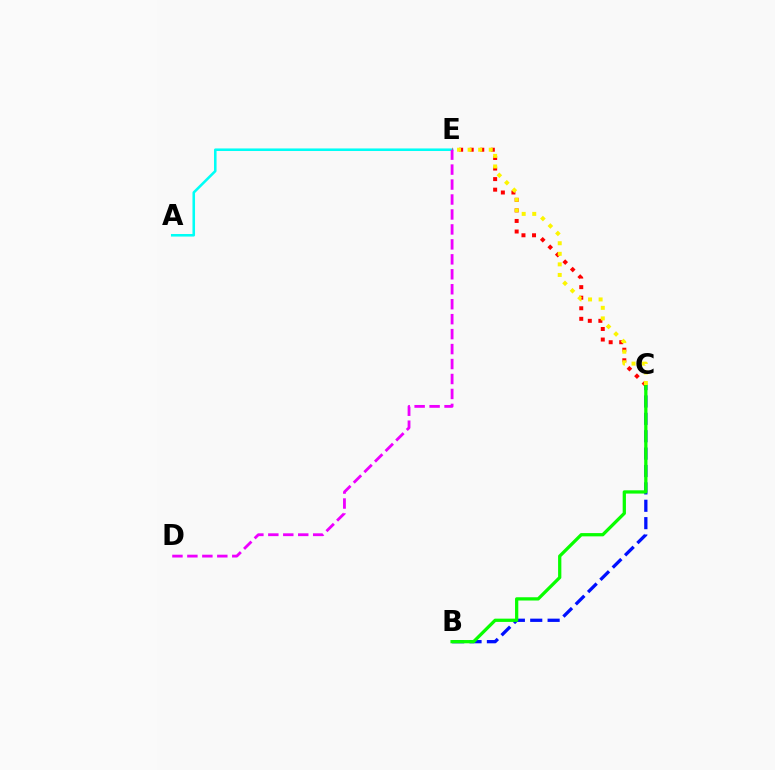{('B', 'C'): [{'color': '#0010ff', 'line_style': 'dashed', 'thickness': 2.36}, {'color': '#08ff00', 'line_style': 'solid', 'thickness': 2.35}], ('A', 'E'): [{'color': '#00fff6', 'line_style': 'solid', 'thickness': 1.85}], ('C', 'E'): [{'color': '#ff0000', 'line_style': 'dotted', 'thickness': 2.87}, {'color': '#fcf500', 'line_style': 'dotted', 'thickness': 2.87}], ('D', 'E'): [{'color': '#ee00ff', 'line_style': 'dashed', 'thickness': 2.03}]}